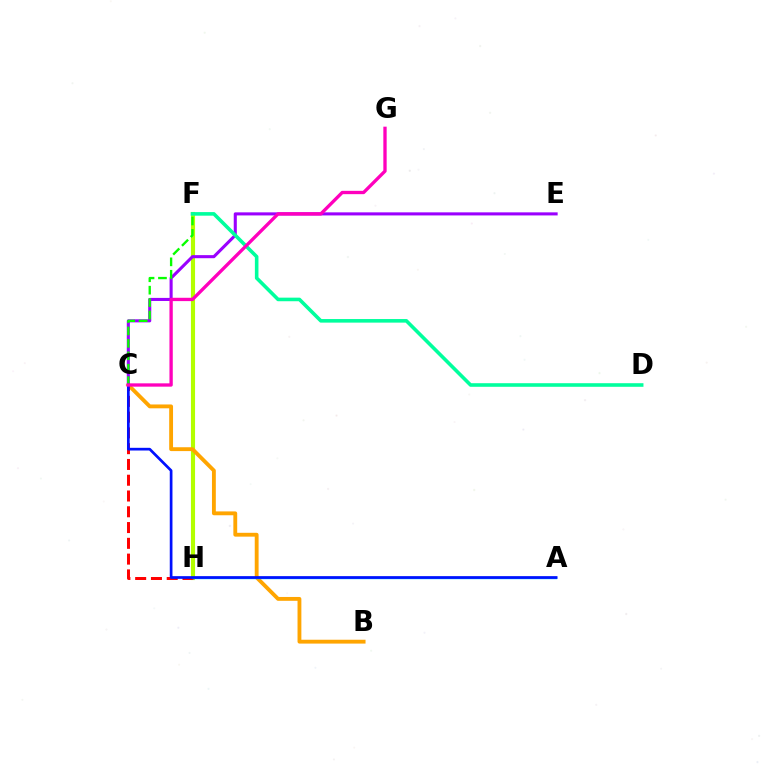{('F', 'H'): [{'color': '#b3ff00', 'line_style': 'solid', 'thickness': 2.97}], ('B', 'C'): [{'color': '#ffa500', 'line_style': 'solid', 'thickness': 2.77}], ('C', 'H'): [{'color': '#ff0000', 'line_style': 'dashed', 'thickness': 2.14}], ('C', 'E'): [{'color': '#9b00ff', 'line_style': 'solid', 'thickness': 2.22}], ('C', 'F'): [{'color': '#08ff00', 'line_style': 'dashed', 'thickness': 1.69}], ('A', 'H'): [{'color': '#00b5ff', 'line_style': 'solid', 'thickness': 1.71}], ('D', 'F'): [{'color': '#00ff9d', 'line_style': 'solid', 'thickness': 2.58}], ('A', 'C'): [{'color': '#0010ff', 'line_style': 'solid', 'thickness': 1.94}], ('C', 'G'): [{'color': '#ff00bd', 'line_style': 'solid', 'thickness': 2.39}]}